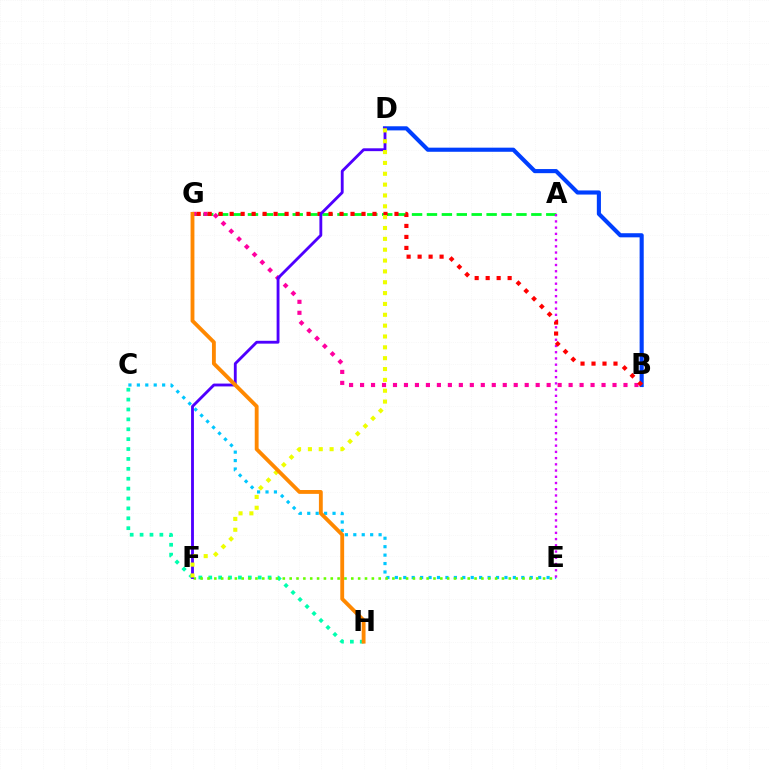{('C', 'H'): [{'color': '#00ffaf', 'line_style': 'dotted', 'thickness': 2.69}], ('C', 'E'): [{'color': '#00c7ff', 'line_style': 'dotted', 'thickness': 2.29}], ('A', 'G'): [{'color': '#00ff27', 'line_style': 'dashed', 'thickness': 2.03}], ('B', 'G'): [{'color': '#ff00a0', 'line_style': 'dotted', 'thickness': 2.98}, {'color': '#ff0000', 'line_style': 'dotted', 'thickness': 2.99}], ('B', 'D'): [{'color': '#003fff', 'line_style': 'solid', 'thickness': 2.96}], ('A', 'E'): [{'color': '#d600ff', 'line_style': 'dotted', 'thickness': 1.69}], ('E', 'F'): [{'color': '#66ff00', 'line_style': 'dotted', 'thickness': 1.86}], ('D', 'F'): [{'color': '#4f00ff', 'line_style': 'solid', 'thickness': 2.05}, {'color': '#eeff00', 'line_style': 'dotted', 'thickness': 2.95}], ('G', 'H'): [{'color': '#ff8800', 'line_style': 'solid', 'thickness': 2.77}]}